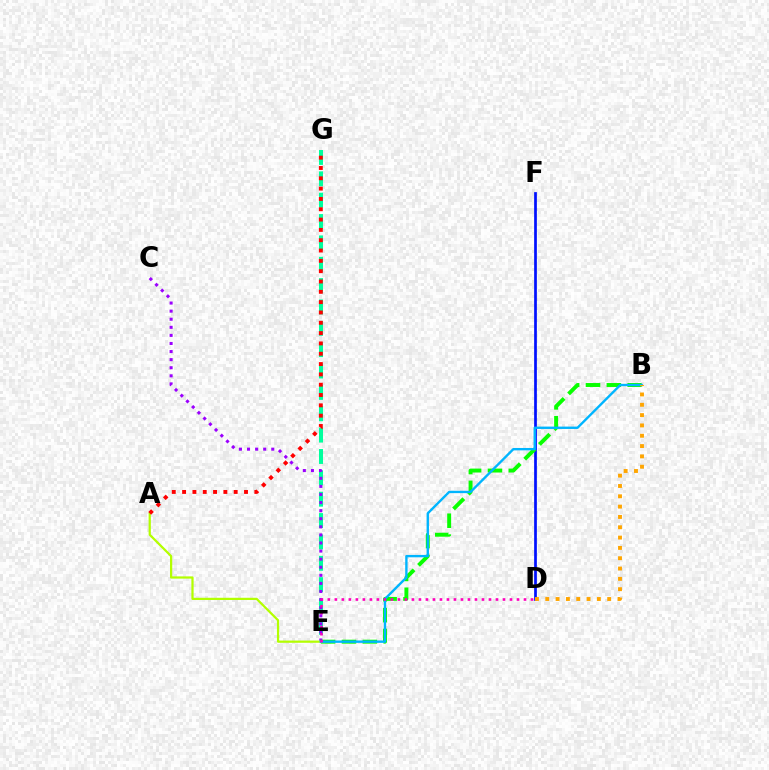{('E', 'G'): [{'color': '#00ff9d', 'line_style': 'dashed', 'thickness': 2.9}], ('D', 'F'): [{'color': '#0010ff', 'line_style': 'solid', 'thickness': 1.96}], ('C', 'E'): [{'color': '#9b00ff', 'line_style': 'dotted', 'thickness': 2.2}], ('B', 'E'): [{'color': '#08ff00', 'line_style': 'dashed', 'thickness': 2.83}, {'color': '#00b5ff', 'line_style': 'solid', 'thickness': 1.71}], ('A', 'E'): [{'color': '#b3ff00', 'line_style': 'solid', 'thickness': 1.6}], ('A', 'G'): [{'color': '#ff0000', 'line_style': 'dotted', 'thickness': 2.8}], ('B', 'D'): [{'color': '#ffa500', 'line_style': 'dotted', 'thickness': 2.8}], ('D', 'E'): [{'color': '#ff00bd', 'line_style': 'dotted', 'thickness': 1.9}]}